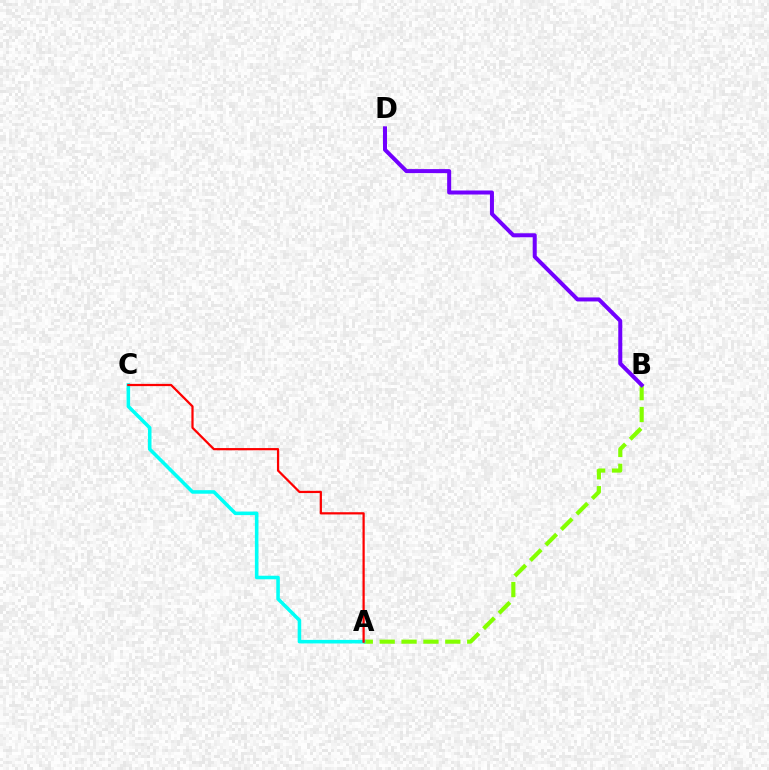{('A', 'B'): [{'color': '#84ff00', 'line_style': 'dashed', 'thickness': 2.97}], ('A', 'C'): [{'color': '#00fff6', 'line_style': 'solid', 'thickness': 2.56}, {'color': '#ff0000', 'line_style': 'solid', 'thickness': 1.6}], ('B', 'D'): [{'color': '#7200ff', 'line_style': 'solid', 'thickness': 2.89}]}